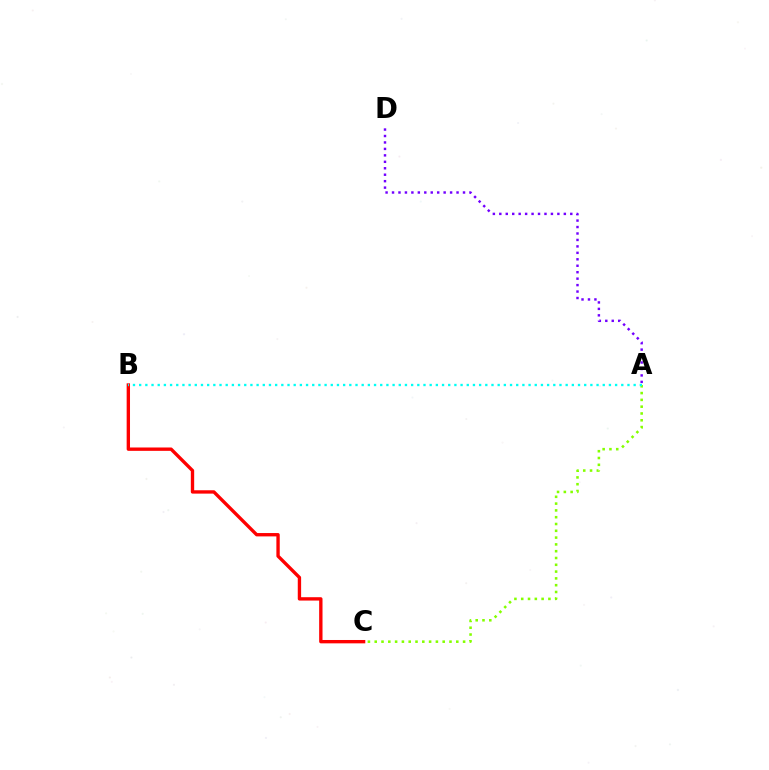{('A', 'C'): [{'color': '#84ff00', 'line_style': 'dotted', 'thickness': 1.85}], ('A', 'D'): [{'color': '#7200ff', 'line_style': 'dotted', 'thickness': 1.75}], ('B', 'C'): [{'color': '#ff0000', 'line_style': 'solid', 'thickness': 2.41}], ('A', 'B'): [{'color': '#00fff6', 'line_style': 'dotted', 'thickness': 1.68}]}